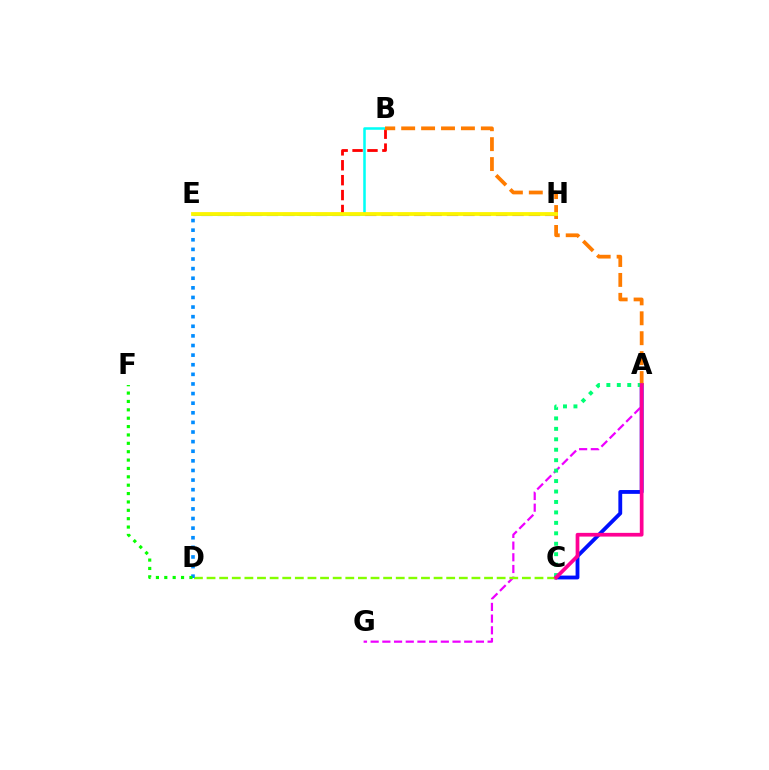{('E', 'H'): [{'color': '#7200ff', 'line_style': 'dashed', 'thickness': 2.22}, {'color': '#fcf500', 'line_style': 'solid', 'thickness': 2.73}], ('A', 'C'): [{'color': '#0010ff', 'line_style': 'solid', 'thickness': 2.75}, {'color': '#00ff74', 'line_style': 'dotted', 'thickness': 2.84}, {'color': '#ff0094', 'line_style': 'solid', 'thickness': 2.68}], ('B', 'E'): [{'color': '#ff0000', 'line_style': 'dashed', 'thickness': 2.03}, {'color': '#00fff6', 'line_style': 'solid', 'thickness': 1.83}], ('A', 'B'): [{'color': '#ff7c00', 'line_style': 'dashed', 'thickness': 2.71}], ('A', 'G'): [{'color': '#ee00ff', 'line_style': 'dashed', 'thickness': 1.59}], ('C', 'D'): [{'color': '#84ff00', 'line_style': 'dashed', 'thickness': 1.71}], ('D', 'E'): [{'color': '#008cff', 'line_style': 'dotted', 'thickness': 2.61}], ('D', 'F'): [{'color': '#08ff00', 'line_style': 'dotted', 'thickness': 2.28}]}